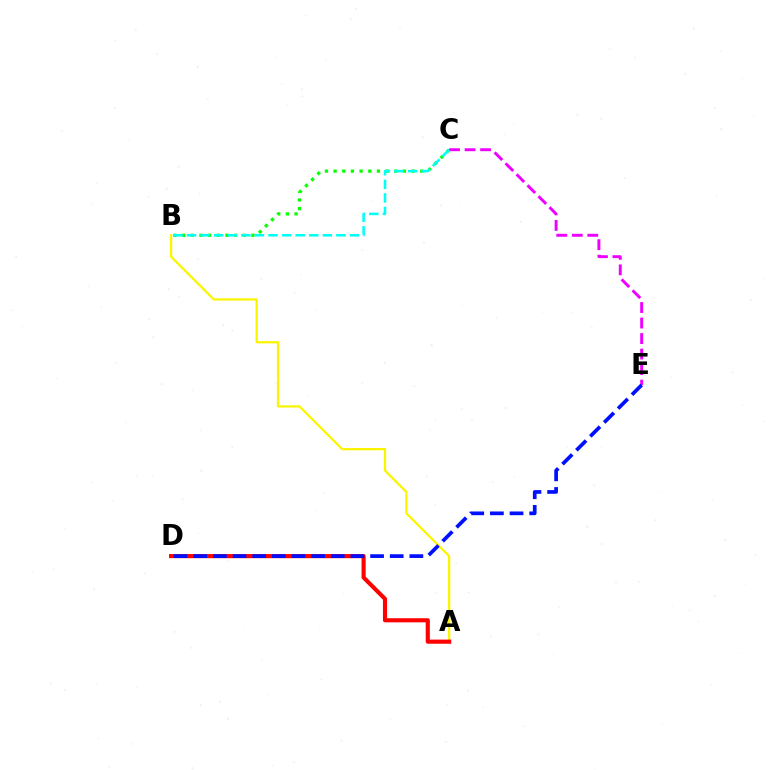{('A', 'B'): [{'color': '#fcf500', 'line_style': 'solid', 'thickness': 1.64}], ('A', 'D'): [{'color': '#ff0000', 'line_style': 'solid', 'thickness': 2.97}], ('B', 'C'): [{'color': '#08ff00', 'line_style': 'dotted', 'thickness': 2.35}, {'color': '#00fff6', 'line_style': 'dashed', 'thickness': 1.84}], ('C', 'E'): [{'color': '#ee00ff', 'line_style': 'dashed', 'thickness': 2.11}], ('D', 'E'): [{'color': '#0010ff', 'line_style': 'dashed', 'thickness': 2.67}]}